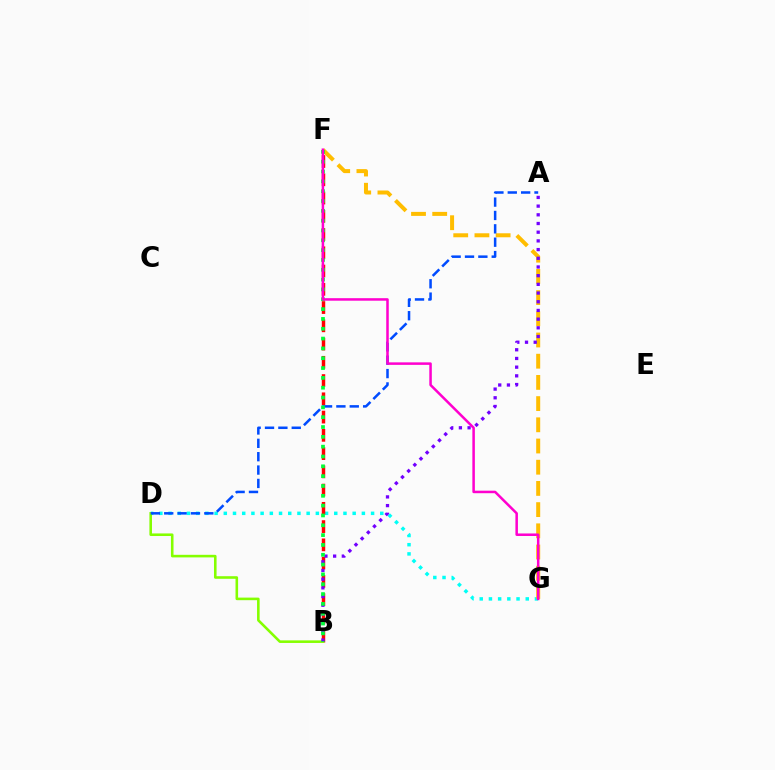{('D', 'G'): [{'color': '#00fff6', 'line_style': 'dotted', 'thickness': 2.5}], ('B', 'F'): [{'color': '#ff0000', 'line_style': 'dashed', 'thickness': 2.48}, {'color': '#00ff39', 'line_style': 'dotted', 'thickness': 2.67}], ('B', 'D'): [{'color': '#84ff00', 'line_style': 'solid', 'thickness': 1.86}], ('F', 'G'): [{'color': '#ffbd00', 'line_style': 'dashed', 'thickness': 2.88}, {'color': '#ff00cf', 'line_style': 'solid', 'thickness': 1.81}], ('A', 'D'): [{'color': '#004bff', 'line_style': 'dashed', 'thickness': 1.82}], ('A', 'B'): [{'color': '#7200ff', 'line_style': 'dotted', 'thickness': 2.36}]}